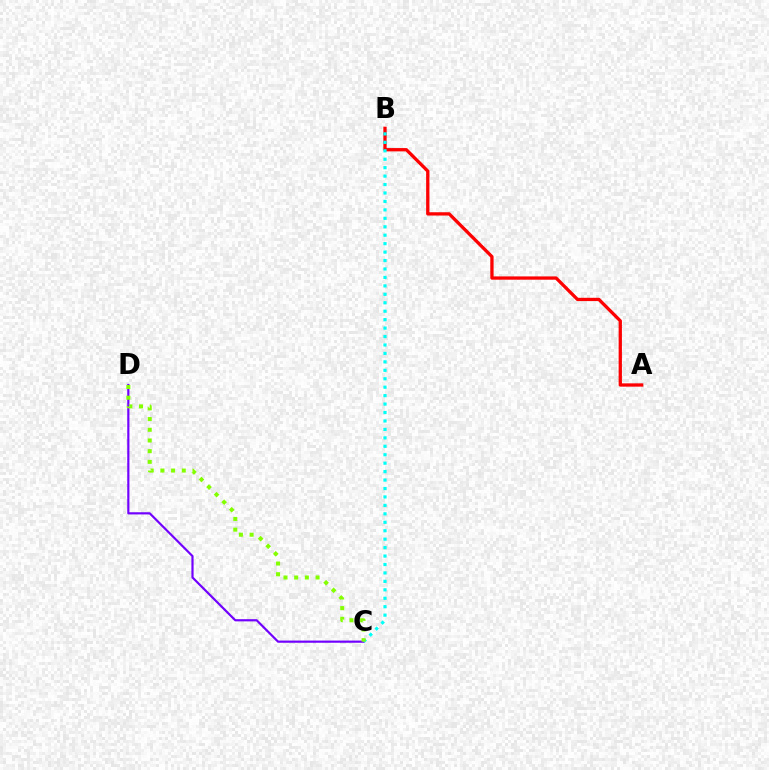{('C', 'D'): [{'color': '#7200ff', 'line_style': 'solid', 'thickness': 1.57}, {'color': '#84ff00', 'line_style': 'dotted', 'thickness': 2.9}], ('A', 'B'): [{'color': '#ff0000', 'line_style': 'solid', 'thickness': 2.37}], ('B', 'C'): [{'color': '#00fff6', 'line_style': 'dotted', 'thickness': 2.29}]}